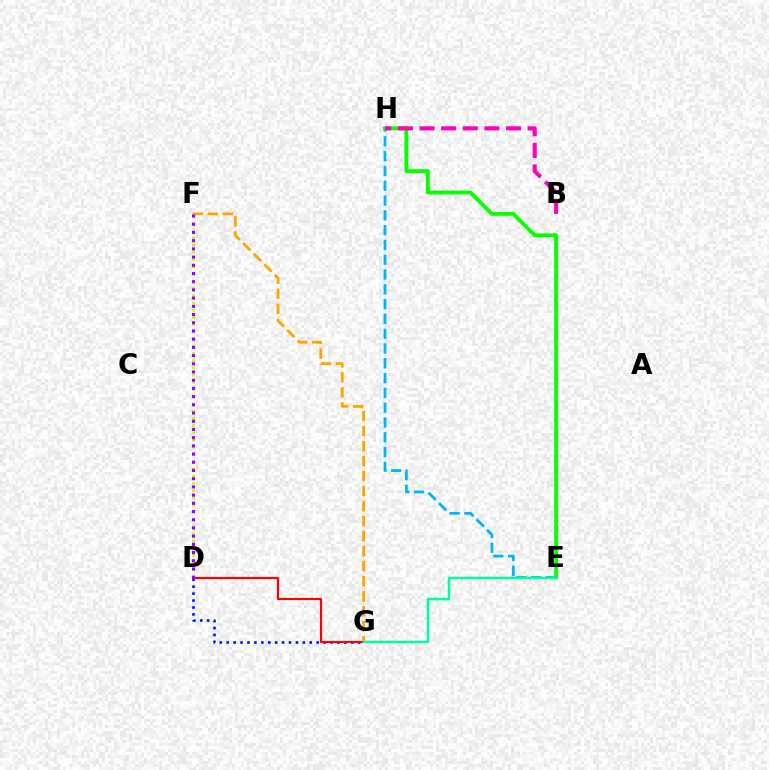{('D', 'F'): [{'color': '#b3ff00', 'line_style': 'dotted', 'thickness': 1.96}, {'color': '#9b00ff', 'line_style': 'dotted', 'thickness': 2.23}], ('D', 'G'): [{'color': '#0010ff', 'line_style': 'dotted', 'thickness': 1.88}, {'color': '#ff0000', 'line_style': 'solid', 'thickness': 1.57}], ('F', 'G'): [{'color': '#ffa500', 'line_style': 'dashed', 'thickness': 2.04}], ('E', 'H'): [{'color': '#00b5ff', 'line_style': 'dashed', 'thickness': 2.01}, {'color': '#08ff00', 'line_style': 'solid', 'thickness': 2.76}], ('B', 'H'): [{'color': '#ff00bd', 'line_style': 'dashed', 'thickness': 2.94}], ('E', 'G'): [{'color': '#00ff9d', 'line_style': 'solid', 'thickness': 1.78}]}